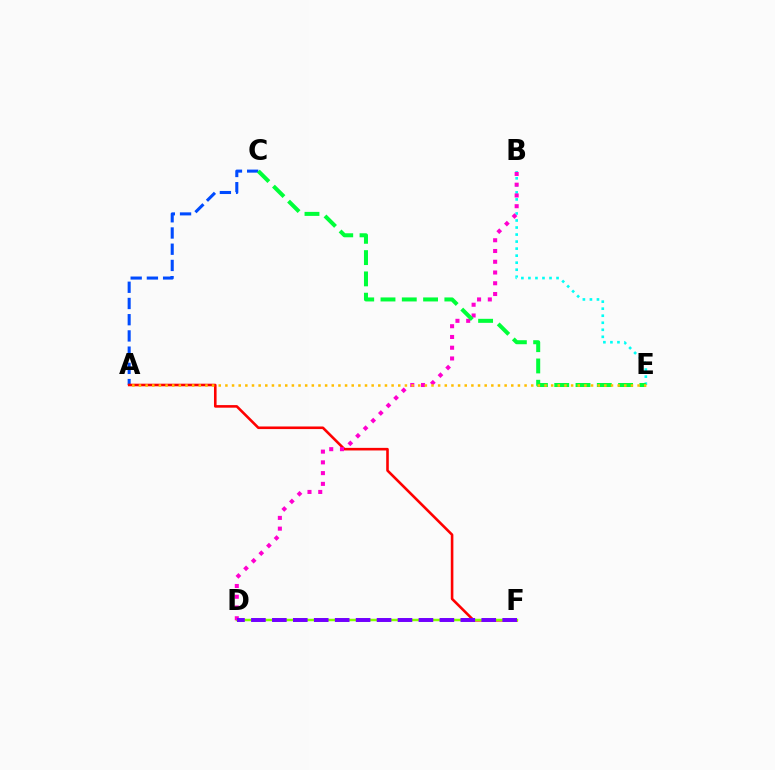{('A', 'C'): [{'color': '#004bff', 'line_style': 'dashed', 'thickness': 2.2}], ('A', 'F'): [{'color': '#ff0000', 'line_style': 'solid', 'thickness': 1.87}], ('B', 'E'): [{'color': '#00fff6', 'line_style': 'dotted', 'thickness': 1.91}], ('D', 'F'): [{'color': '#84ff00', 'line_style': 'solid', 'thickness': 1.78}, {'color': '#7200ff', 'line_style': 'dashed', 'thickness': 2.84}], ('B', 'D'): [{'color': '#ff00cf', 'line_style': 'dotted', 'thickness': 2.92}], ('C', 'E'): [{'color': '#00ff39', 'line_style': 'dashed', 'thickness': 2.89}], ('A', 'E'): [{'color': '#ffbd00', 'line_style': 'dotted', 'thickness': 1.81}]}